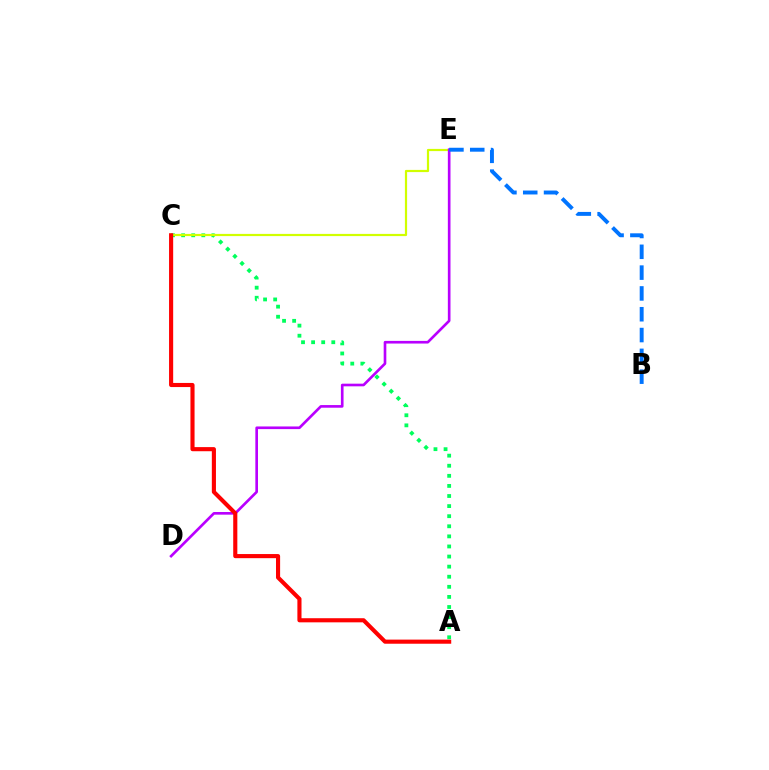{('A', 'C'): [{'color': '#00ff5c', 'line_style': 'dotted', 'thickness': 2.74}, {'color': '#ff0000', 'line_style': 'solid', 'thickness': 2.96}], ('C', 'E'): [{'color': '#d1ff00', 'line_style': 'solid', 'thickness': 1.59}], ('D', 'E'): [{'color': '#b900ff', 'line_style': 'solid', 'thickness': 1.91}], ('B', 'E'): [{'color': '#0074ff', 'line_style': 'dashed', 'thickness': 2.83}]}